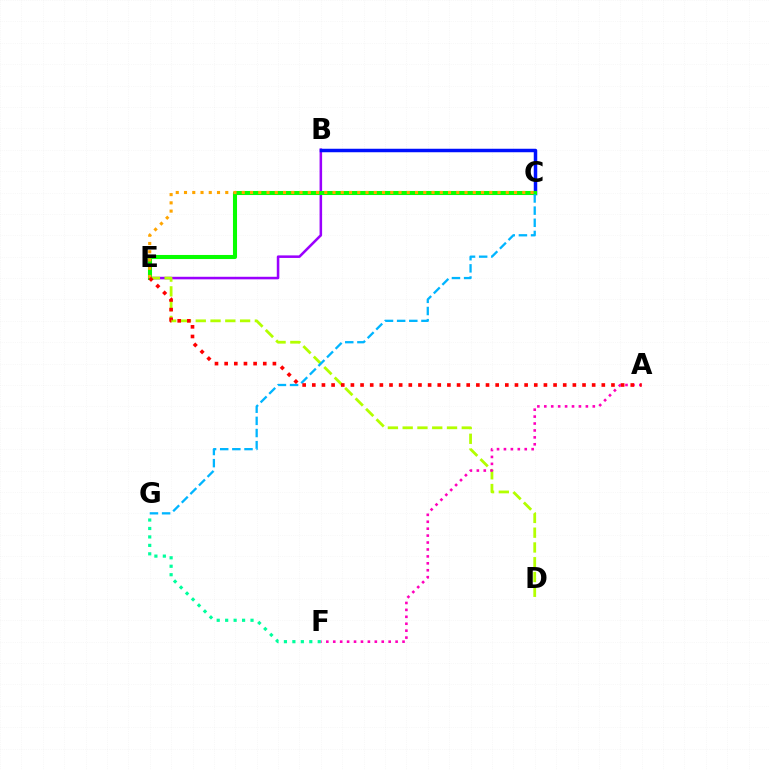{('B', 'E'): [{'color': '#9b00ff', 'line_style': 'solid', 'thickness': 1.84}], ('B', 'C'): [{'color': '#0010ff', 'line_style': 'solid', 'thickness': 2.51}], ('D', 'E'): [{'color': '#b3ff00', 'line_style': 'dashed', 'thickness': 2.01}], ('A', 'F'): [{'color': '#ff00bd', 'line_style': 'dotted', 'thickness': 1.88}], ('C', 'E'): [{'color': '#08ff00', 'line_style': 'solid', 'thickness': 2.93}, {'color': '#ffa500', 'line_style': 'dotted', 'thickness': 2.24}], ('F', 'G'): [{'color': '#00ff9d', 'line_style': 'dotted', 'thickness': 2.3}], ('C', 'G'): [{'color': '#00b5ff', 'line_style': 'dashed', 'thickness': 1.65}], ('A', 'E'): [{'color': '#ff0000', 'line_style': 'dotted', 'thickness': 2.62}]}